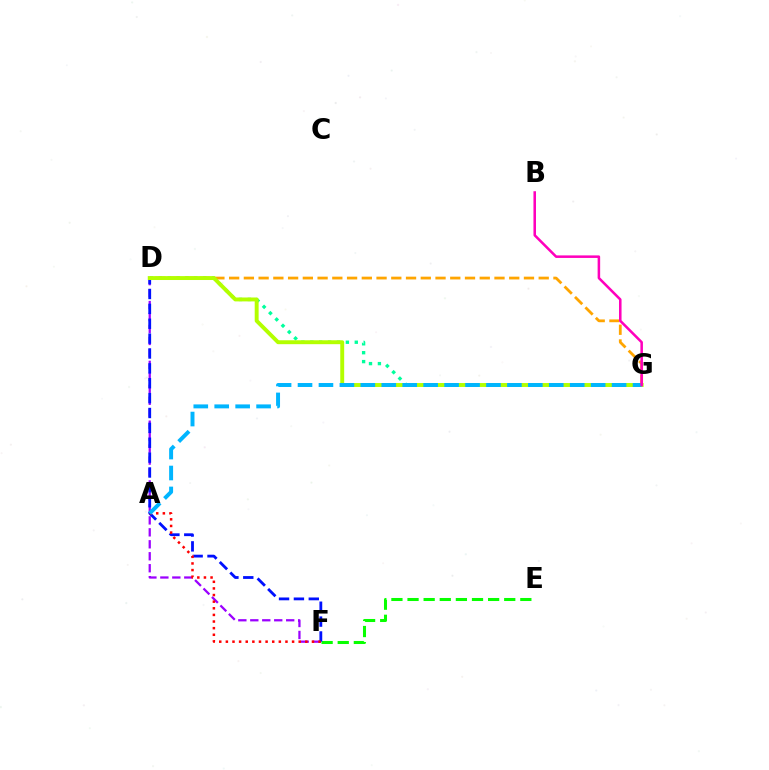{('D', 'G'): [{'color': '#00ff9d', 'line_style': 'dotted', 'thickness': 2.42}, {'color': '#ffa500', 'line_style': 'dashed', 'thickness': 2.0}, {'color': '#b3ff00', 'line_style': 'solid', 'thickness': 2.82}], ('D', 'F'): [{'color': '#9b00ff', 'line_style': 'dashed', 'thickness': 1.63}, {'color': '#0010ff', 'line_style': 'dashed', 'thickness': 2.02}], ('E', 'F'): [{'color': '#08ff00', 'line_style': 'dashed', 'thickness': 2.19}], ('A', 'F'): [{'color': '#ff0000', 'line_style': 'dotted', 'thickness': 1.8}], ('A', 'G'): [{'color': '#00b5ff', 'line_style': 'dashed', 'thickness': 2.84}], ('B', 'G'): [{'color': '#ff00bd', 'line_style': 'solid', 'thickness': 1.83}]}